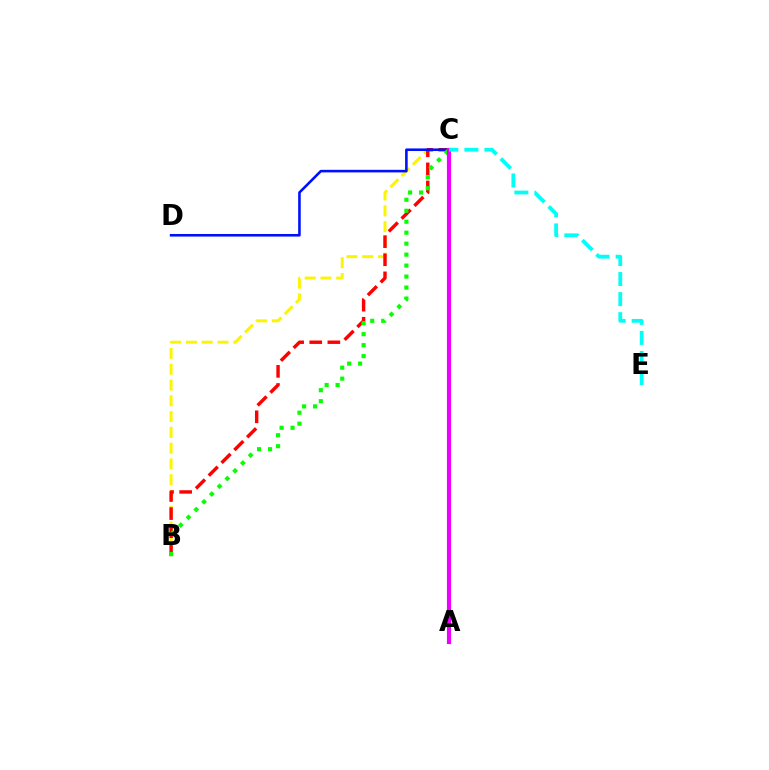{('B', 'C'): [{'color': '#fcf500', 'line_style': 'dashed', 'thickness': 2.14}, {'color': '#ff0000', 'line_style': 'dashed', 'thickness': 2.46}, {'color': '#08ff00', 'line_style': 'dotted', 'thickness': 2.98}], ('C', 'D'): [{'color': '#0010ff', 'line_style': 'solid', 'thickness': 1.86}], ('A', 'C'): [{'color': '#ee00ff', 'line_style': 'solid', 'thickness': 2.99}], ('C', 'E'): [{'color': '#00fff6', 'line_style': 'dashed', 'thickness': 2.72}]}